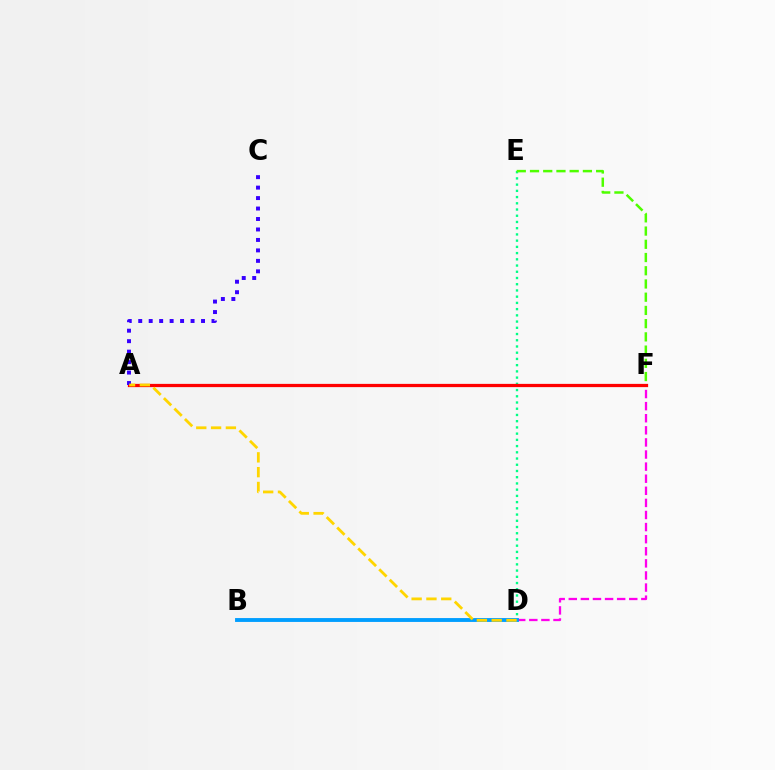{('D', 'E'): [{'color': '#00ff86', 'line_style': 'dotted', 'thickness': 1.69}], ('D', 'F'): [{'color': '#ff00ed', 'line_style': 'dashed', 'thickness': 1.64}], ('B', 'D'): [{'color': '#009eff', 'line_style': 'solid', 'thickness': 2.79}], ('E', 'F'): [{'color': '#4fff00', 'line_style': 'dashed', 'thickness': 1.8}], ('A', 'F'): [{'color': '#ff0000', 'line_style': 'solid', 'thickness': 2.33}], ('A', 'C'): [{'color': '#3700ff', 'line_style': 'dotted', 'thickness': 2.84}], ('A', 'D'): [{'color': '#ffd500', 'line_style': 'dashed', 'thickness': 2.01}]}